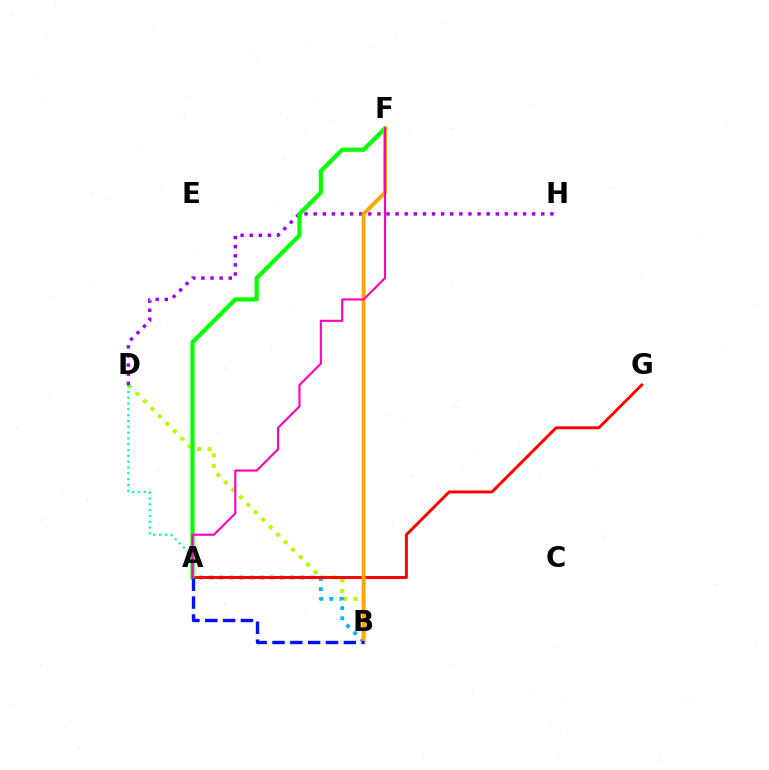{('B', 'D'): [{'color': '#b3ff00', 'line_style': 'dotted', 'thickness': 2.88}], ('A', 'B'): [{'color': '#00b5ff', 'line_style': 'dotted', 'thickness': 2.75}, {'color': '#0010ff', 'line_style': 'dashed', 'thickness': 2.42}], ('D', 'H'): [{'color': '#9b00ff', 'line_style': 'dotted', 'thickness': 2.47}], ('A', 'G'): [{'color': '#ff0000', 'line_style': 'solid', 'thickness': 2.12}], ('A', 'D'): [{'color': '#00ff9d', 'line_style': 'dotted', 'thickness': 1.58}], ('A', 'F'): [{'color': '#08ff00', 'line_style': 'solid', 'thickness': 2.99}, {'color': '#ff00bd', 'line_style': 'solid', 'thickness': 1.53}], ('B', 'F'): [{'color': '#ffa500', 'line_style': 'solid', 'thickness': 2.82}]}